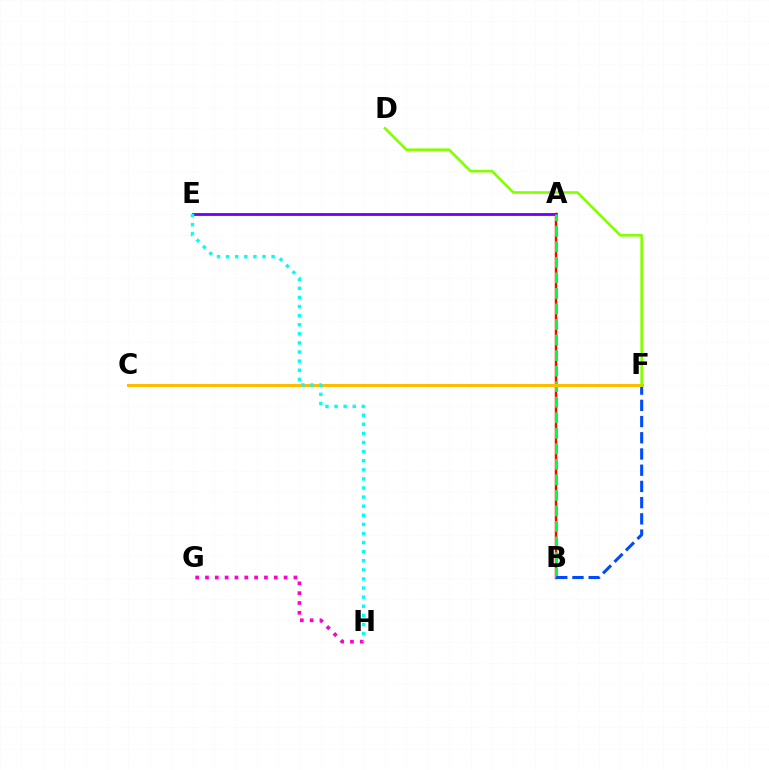{('A', 'B'): [{'color': '#ff0000', 'line_style': 'solid', 'thickness': 1.77}, {'color': '#00ff39', 'line_style': 'dashed', 'thickness': 2.11}], ('A', 'E'): [{'color': '#7200ff', 'line_style': 'solid', 'thickness': 2.03}], ('B', 'F'): [{'color': '#004bff', 'line_style': 'dashed', 'thickness': 2.2}], ('G', 'H'): [{'color': '#ff00cf', 'line_style': 'dotted', 'thickness': 2.67}], ('C', 'F'): [{'color': '#ffbd00', 'line_style': 'solid', 'thickness': 2.18}], ('D', 'F'): [{'color': '#84ff00', 'line_style': 'solid', 'thickness': 1.88}], ('E', 'H'): [{'color': '#00fff6', 'line_style': 'dotted', 'thickness': 2.47}]}